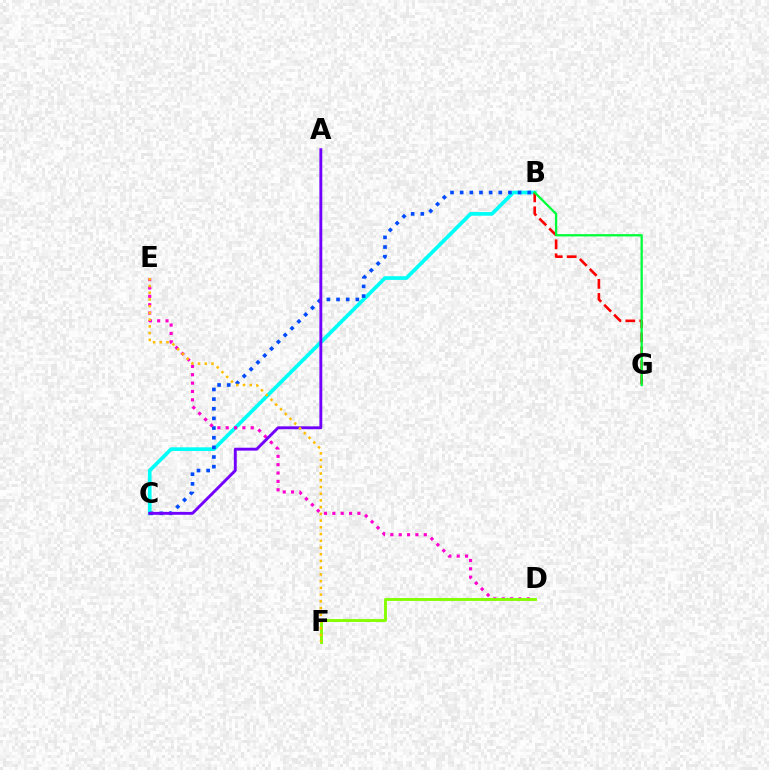{('B', 'C'): [{'color': '#00fff6', 'line_style': 'solid', 'thickness': 2.66}, {'color': '#004bff', 'line_style': 'dotted', 'thickness': 2.62}], ('D', 'E'): [{'color': '#ff00cf', 'line_style': 'dotted', 'thickness': 2.27}], ('A', 'C'): [{'color': '#7200ff', 'line_style': 'solid', 'thickness': 2.08}], ('B', 'G'): [{'color': '#ff0000', 'line_style': 'dashed', 'thickness': 1.9}, {'color': '#00ff39', 'line_style': 'solid', 'thickness': 1.65}], ('D', 'F'): [{'color': '#84ff00', 'line_style': 'solid', 'thickness': 2.07}], ('E', 'F'): [{'color': '#ffbd00', 'line_style': 'dotted', 'thickness': 1.83}]}